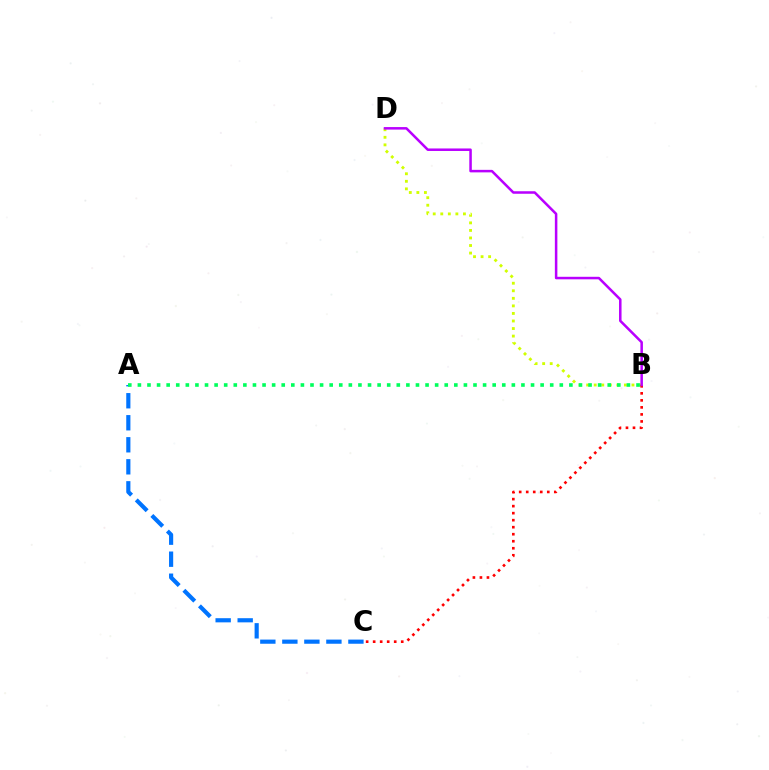{('A', 'C'): [{'color': '#0074ff', 'line_style': 'dashed', 'thickness': 2.99}], ('B', 'D'): [{'color': '#d1ff00', 'line_style': 'dotted', 'thickness': 2.05}, {'color': '#b900ff', 'line_style': 'solid', 'thickness': 1.81}], ('B', 'C'): [{'color': '#ff0000', 'line_style': 'dotted', 'thickness': 1.91}], ('A', 'B'): [{'color': '#00ff5c', 'line_style': 'dotted', 'thickness': 2.61}]}